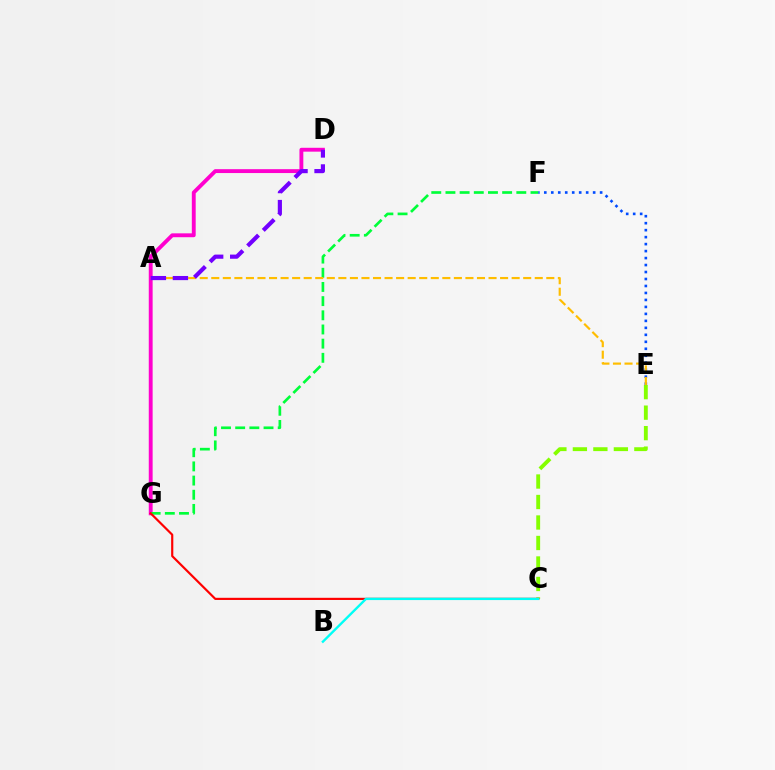{('D', 'G'): [{'color': '#ff00cf', 'line_style': 'solid', 'thickness': 2.79}], ('E', 'F'): [{'color': '#004bff', 'line_style': 'dotted', 'thickness': 1.9}], ('C', 'E'): [{'color': '#84ff00', 'line_style': 'dashed', 'thickness': 2.78}], ('F', 'G'): [{'color': '#00ff39', 'line_style': 'dashed', 'thickness': 1.93}], ('C', 'G'): [{'color': '#ff0000', 'line_style': 'solid', 'thickness': 1.57}], ('B', 'C'): [{'color': '#00fff6', 'line_style': 'solid', 'thickness': 1.7}], ('A', 'E'): [{'color': '#ffbd00', 'line_style': 'dashed', 'thickness': 1.57}], ('A', 'D'): [{'color': '#7200ff', 'line_style': 'dashed', 'thickness': 2.99}]}